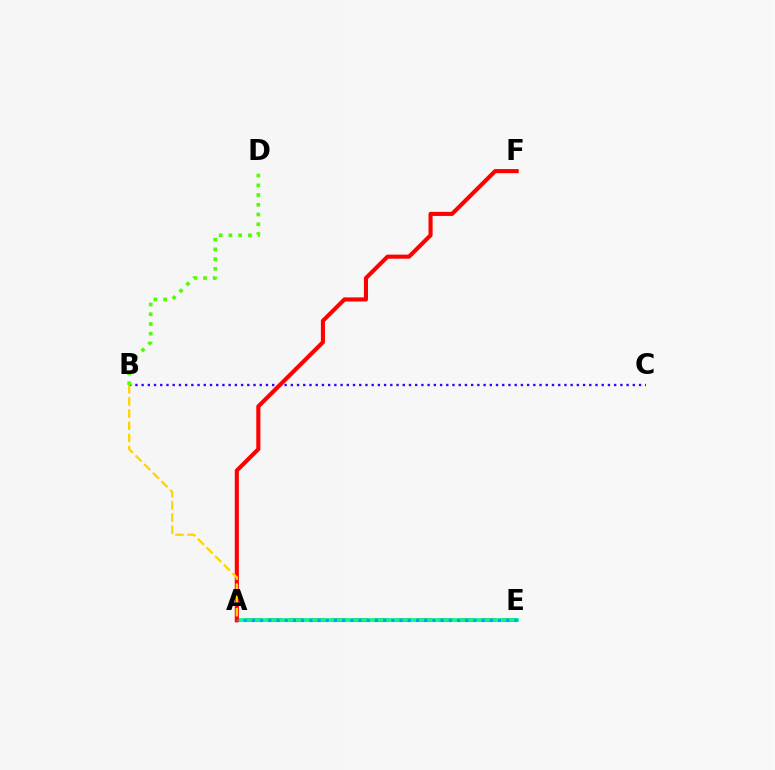{('A', 'E'): [{'color': '#ff00ed', 'line_style': 'dashed', 'thickness': 2.9}, {'color': '#00ff86', 'line_style': 'solid', 'thickness': 2.67}, {'color': '#009eff', 'line_style': 'dotted', 'thickness': 2.23}], ('B', 'C'): [{'color': '#3700ff', 'line_style': 'dotted', 'thickness': 1.69}], ('A', 'F'): [{'color': '#ff0000', 'line_style': 'solid', 'thickness': 2.95}], ('A', 'B'): [{'color': '#ffd500', 'line_style': 'dashed', 'thickness': 1.66}], ('B', 'D'): [{'color': '#4fff00', 'line_style': 'dotted', 'thickness': 2.65}]}